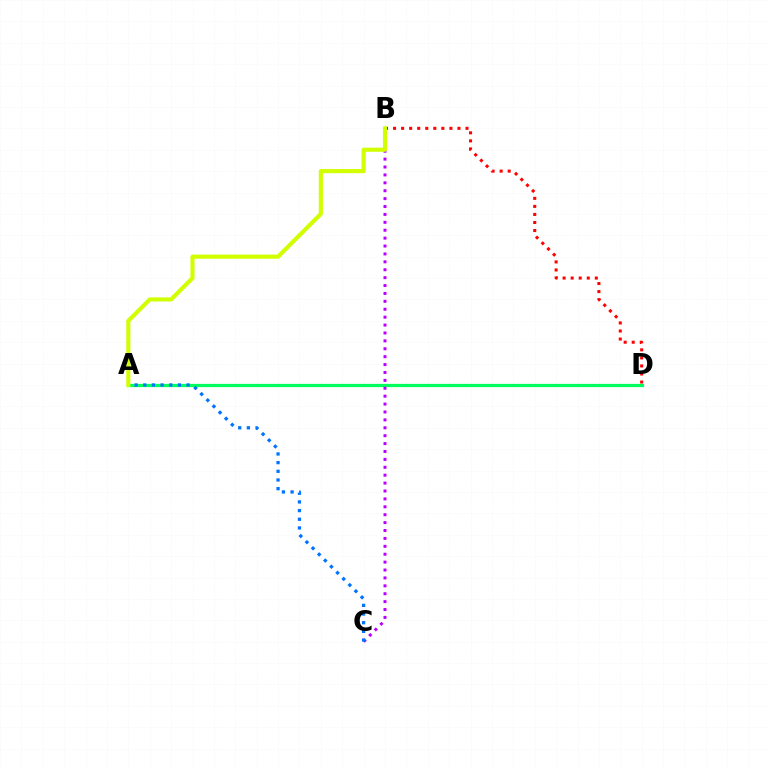{('B', 'D'): [{'color': '#ff0000', 'line_style': 'dotted', 'thickness': 2.19}], ('A', 'D'): [{'color': '#00ff5c', 'line_style': 'solid', 'thickness': 2.34}], ('B', 'C'): [{'color': '#b900ff', 'line_style': 'dotted', 'thickness': 2.15}], ('A', 'C'): [{'color': '#0074ff', 'line_style': 'dotted', 'thickness': 2.35}], ('A', 'B'): [{'color': '#d1ff00', 'line_style': 'solid', 'thickness': 2.97}]}